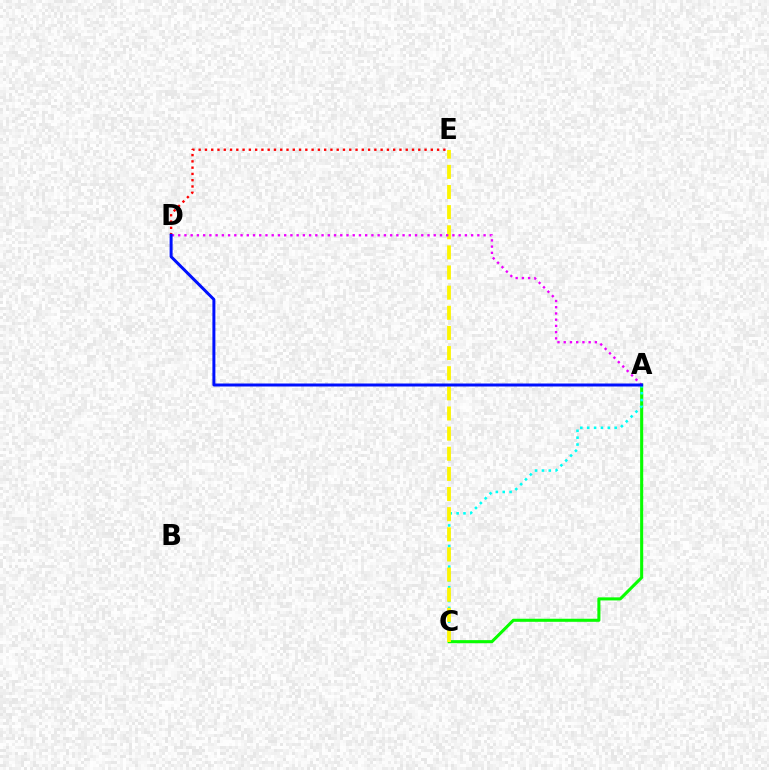{('D', 'E'): [{'color': '#ff0000', 'line_style': 'dotted', 'thickness': 1.7}], ('A', 'C'): [{'color': '#08ff00', 'line_style': 'solid', 'thickness': 2.21}, {'color': '#00fff6', 'line_style': 'dotted', 'thickness': 1.87}], ('C', 'E'): [{'color': '#fcf500', 'line_style': 'dashed', 'thickness': 2.74}], ('A', 'D'): [{'color': '#ee00ff', 'line_style': 'dotted', 'thickness': 1.69}, {'color': '#0010ff', 'line_style': 'solid', 'thickness': 2.15}]}